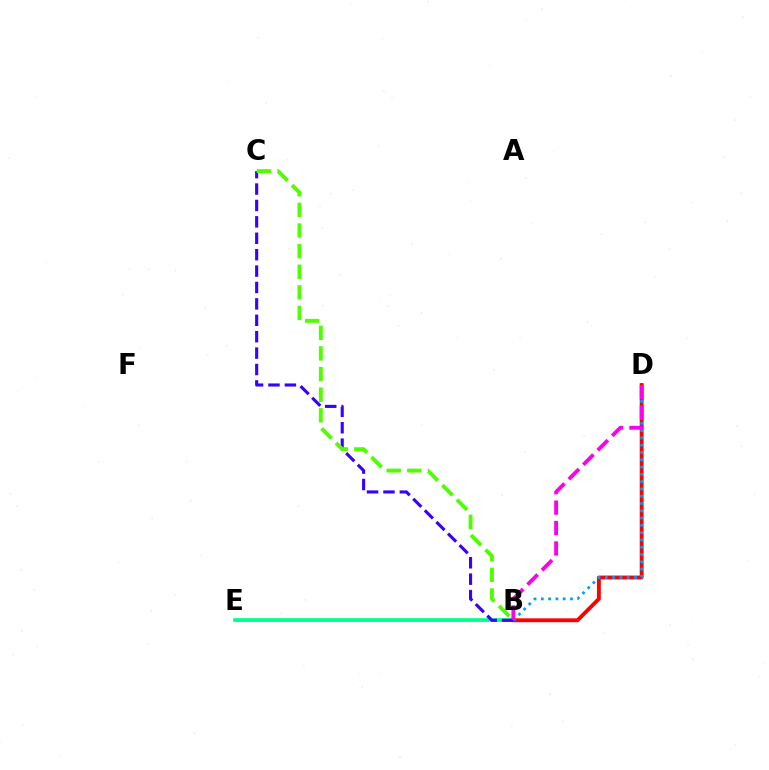{('B', 'E'): [{'color': '#ffd500', 'line_style': 'solid', 'thickness': 1.92}, {'color': '#00ff86', 'line_style': 'solid', 'thickness': 2.63}], ('B', 'D'): [{'color': '#ff0000', 'line_style': 'solid', 'thickness': 2.78}, {'color': '#009eff', 'line_style': 'dotted', 'thickness': 1.98}, {'color': '#ff00ed', 'line_style': 'dashed', 'thickness': 2.78}], ('B', 'C'): [{'color': '#3700ff', 'line_style': 'dashed', 'thickness': 2.23}, {'color': '#4fff00', 'line_style': 'dashed', 'thickness': 2.8}]}